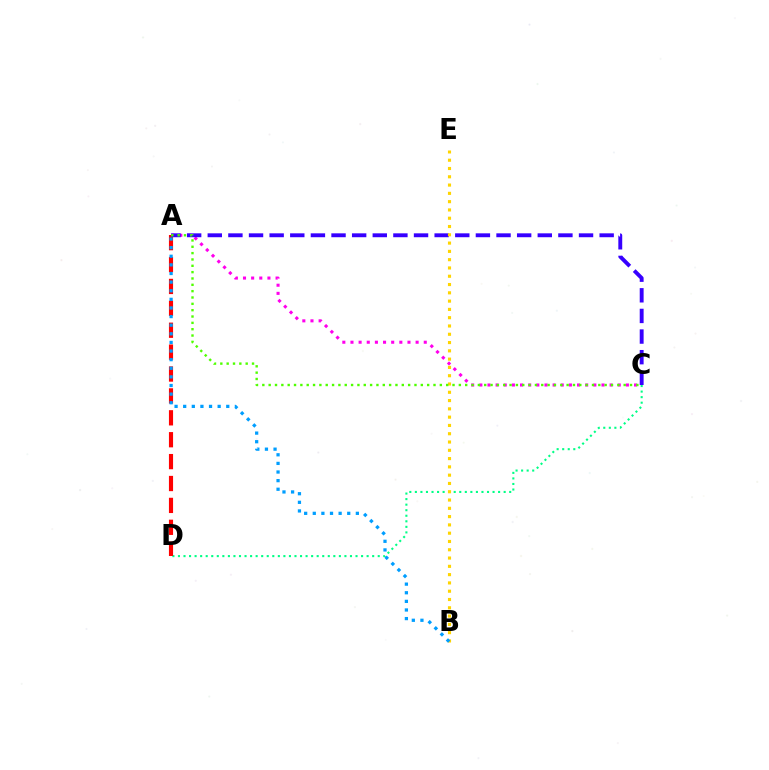{('C', 'D'): [{'color': '#00ff86', 'line_style': 'dotted', 'thickness': 1.51}], ('A', 'C'): [{'color': '#ff00ed', 'line_style': 'dotted', 'thickness': 2.21}, {'color': '#3700ff', 'line_style': 'dashed', 'thickness': 2.8}, {'color': '#4fff00', 'line_style': 'dotted', 'thickness': 1.72}], ('A', 'D'): [{'color': '#ff0000', 'line_style': 'dashed', 'thickness': 2.97}], ('B', 'E'): [{'color': '#ffd500', 'line_style': 'dotted', 'thickness': 2.25}], ('A', 'B'): [{'color': '#009eff', 'line_style': 'dotted', 'thickness': 2.34}]}